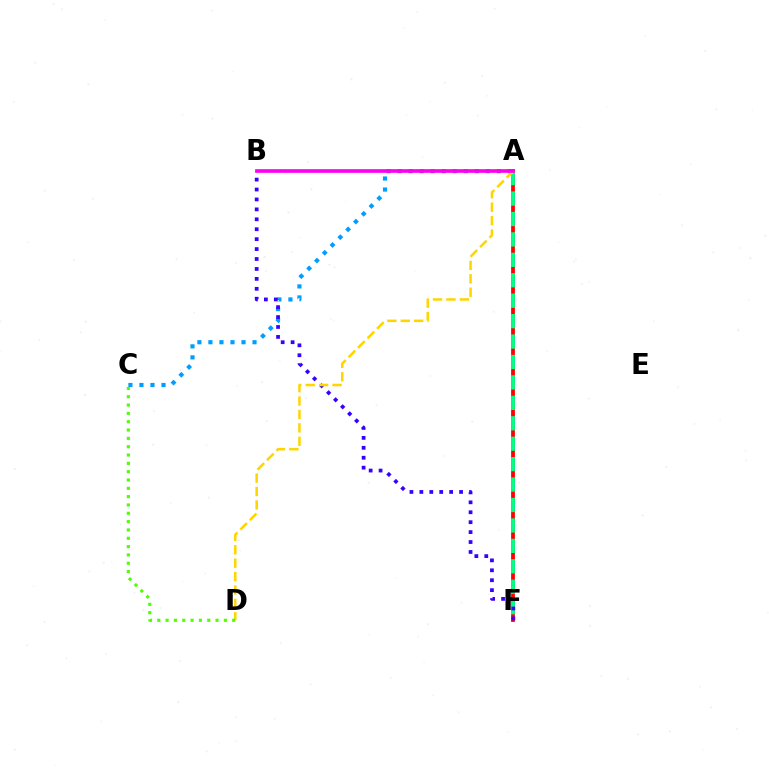{('A', 'F'): [{'color': '#ff0000', 'line_style': 'solid', 'thickness': 2.72}, {'color': '#00ff86', 'line_style': 'dashed', 'thickness': 2.78}], ('A', 'C'): [{'color': '#009eff', 'line_style': 'dotted', 'thickness': 3.0}], ('B', 'F'): [{'color': '#3700ff', 'line_style': 'dotted', 'thickness': 2.7}], ('A', 'D'): [{'color': '#ffd500', 'line_style': 'dashed', 'thickness': 1.82}], ('C', 'D'): [{'color': '#4fff00', 'line_style': 'dotted', 'thickness': 2.26}], ('A', 'B'): [{'color': '#ff00ed', 'line_style': 'solid', 'thickness': 2.64}]}